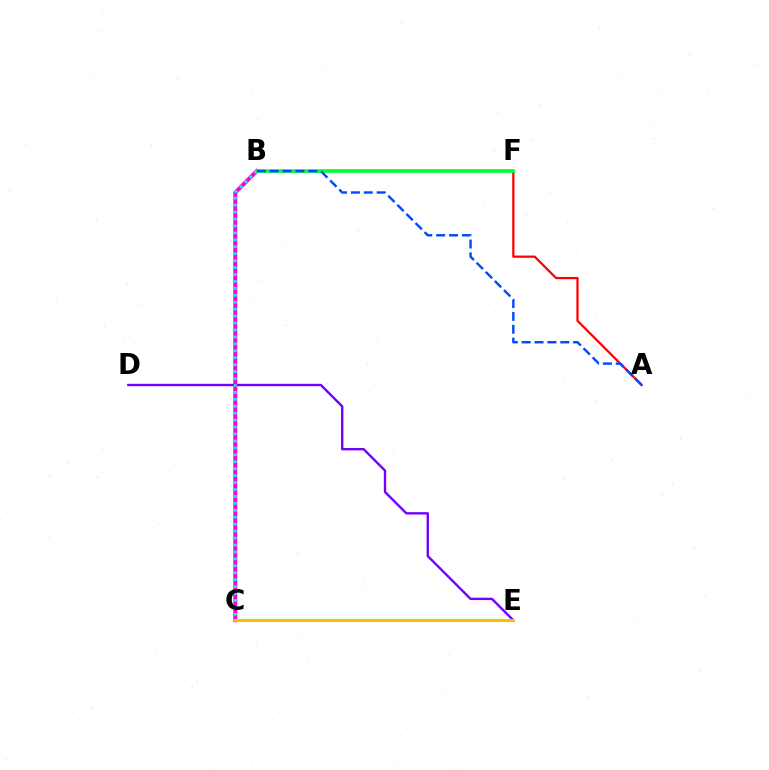{('A', 'F'): [{'color': '#ff0000', 'line_style': 'solid', 'thickness': 1.61}], ('D', 'E'): [{'color': '#7200ff', 'line_style': 'solid', 'thickness': 1.72}], ('B', 'C'): [{'color': '#ff00cf', 'line_style': 'solid', 'thickness': 2.84}, {'color': '#00fff6', 'line_style': 'dotted', 'thickness': 1.88}], ('C', 'E'): [{'color': '#84ff00', 'line_style': 'solid', 'thickness': 2.22}, {'color': '#ffbd00', 'line_style': 'solid', 'thickness': 2.08}], ('B', 'F'): [{'color': '#00ff39', 'line_style': 'solid', 'thickness': 2.63}], ('A', 'B'): [{'color': '#004bff', 'line_style': 'dashed', 'thickness': 1.75}]}